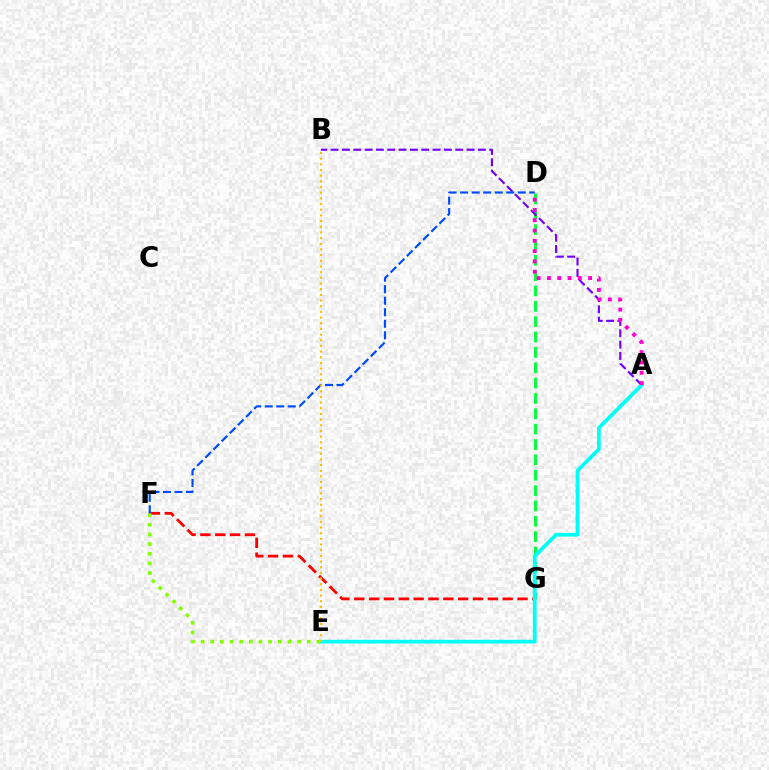{('D', 'G'): [{'color': '#00ff39', 'line_style': 'dashed', 'thickness': 2.09}], ('A', 'B'): [{'color': '#7200ff', 'line_style': 'dashed', 'thickness': 1.54}], ('F', 'G'): [{'color': '#ff0000', 'line_style': 'dashed', 'thickness': 2.02}], ('A', 'E'): [{'color': '#00fff6', 'line_style': 'solid', 'thickness': 2.69}], ('E', 'F'): [{'color': '#84ff00', 'line_style': 'dotted', 'thickness': 2.62}], ('D', 'F'): [{'color': '#004bff', 'line_style': 'dashed', 'thickness': 1.57}], ('B', 'E'): [{'color': '#ffbd00', 'line_style': 'dotted', 'thickness': 1.54}], ('A', 'D'): [{'color': '#ff00cf', 'line_style': 'dotted', 'thickness': 2.8}]}